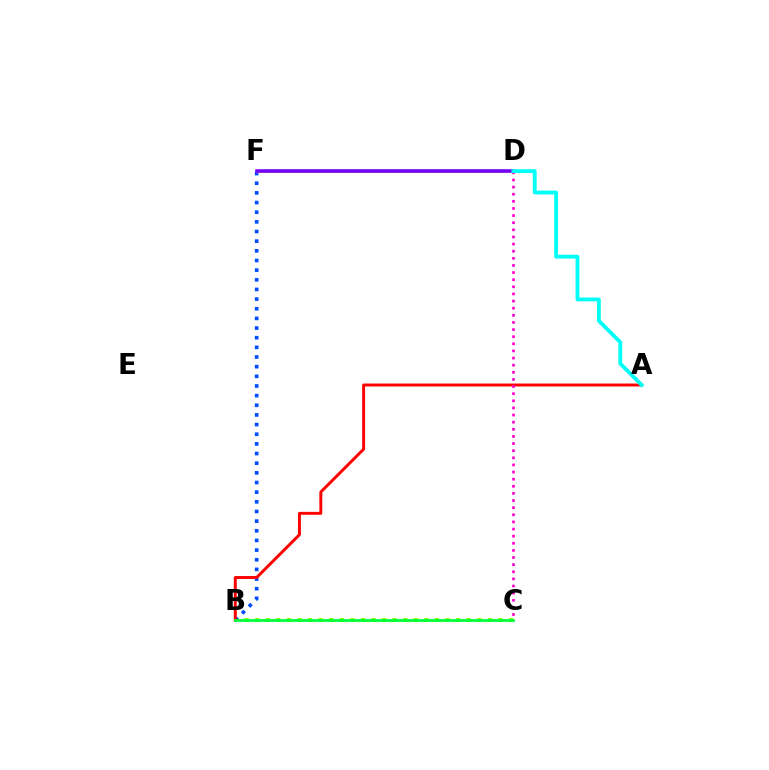{('B', 'C'): [{'color': '#84ff00', 'line_style': 'dotted', 'thickness': 2.87}, {'color': '#00ff39', 'line_style': 'solid', 'thickness': 1.99}], ('B', 'F'): [{'color': '#004bff', 'line_style': 'dotted', 'thickness': 2.62}], ('A', 'B'): [{'color': '#ff0000', 'line_style': 'solid', 'thickness': 2.12}], ('C', 'D'): [{'color': '#ff00cf', 'line_style': 'dotted', 'thickness': 1.94}], ('D', 'F'): [{'color': '#ffbd00', 'line_style': 'solid', 'thickness': 1.95}, {'color': '#7200ff', 'line_style': 'solid', 'thickness': 2.57}], ('A', 'D'): [{'color': '#00fff6', 'line_style': 'solid', 'thickness': 2.74}]}